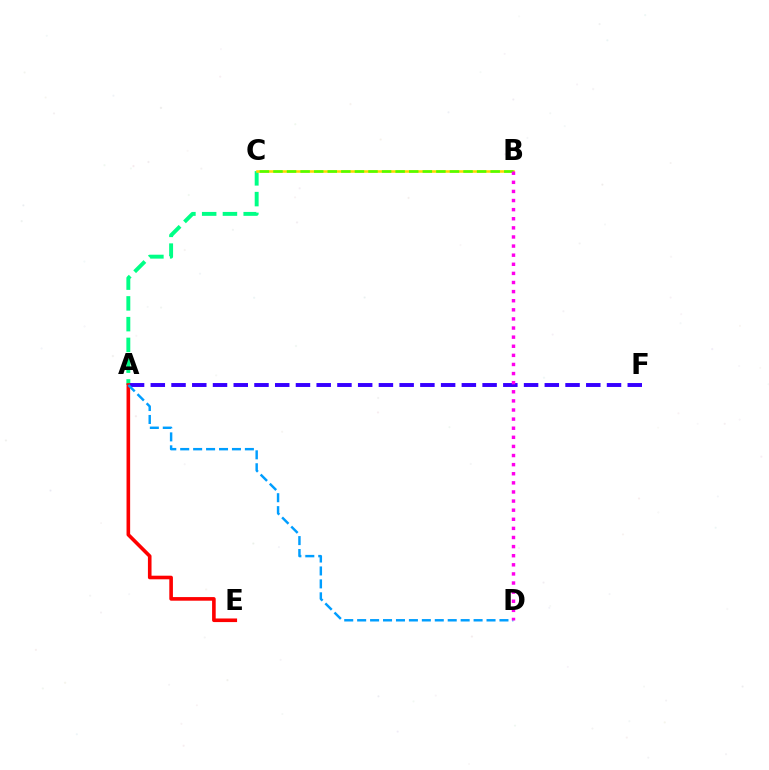{('A', 'C'): [{'color': '#00ff86', 'line_style': 'dashed', 'thickness': 2.82}], ('B', 'C'): [{'color': '#ffd500', 'line_style': 'solid', 'thickness': 1.84}, {'color': '#4fff00', 'line_style': 'dashed', 'thickness': 1.84}], ('A', 'F'): [{'color': '#3700ff', 'line_style': 'dashed', 'thickness': 2.82}], ('A', 'E'): [{'color': '#ff0000', 'line_style': 'solid', 'thickness': 2.6}], ('A', 'D'): [{'color': '#009eff', 'line_style': 'dashed', 'thickness': 1.76}], ('B', 'D'): [{'color': '#ff00ed', 'line_style': 'dotted', 'thickness': 2.47}]}